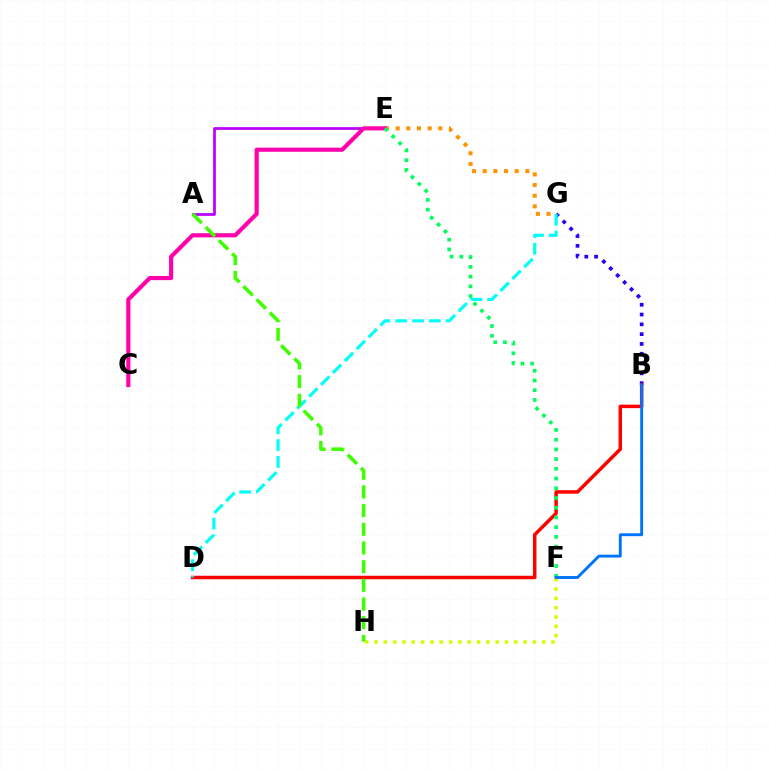{('B', 'G'): [{'color': '#2500ff', 'line_style': 'dotted', 'thickness': 2.66}], ('E', 'G'): [{'color': '#ff9400', 'line_style': 'dotted', 'thickness': 2.9}], ('F', 'H'): [{'color': '#d1ff00', 'line_style': 'dotted', 'thickness': 2.53}], ('A', 'E'): [{'color': '#b900ff', 'line_style': 'solid', 'thickness': 1.97}], ('C', 'E'): [{'color': '#ff00ac', 'line_style': 'solid', 'thickness': 2.98}], ('B', 'D'): [{'color': '#ff0000', 'line_style': 'solid', 'thickness': 2.51}], ('D', 'G'): [{'color': '#00fff6', 'line_style': 'dashed', 'thickness': 2.28}], ('A', 'H'): [{'color': '#3dff00', 'line_style': 'dashed', 'thickness': 2.54}], ('E', 'F'): [{'color': '#00ff5c', 'line_style': 'dotted', 'thickness': 2.64}], ('B', 'F'): [{'color': '#0074ff', 'line_style': 'solid', 'thickness': 2.09}]}